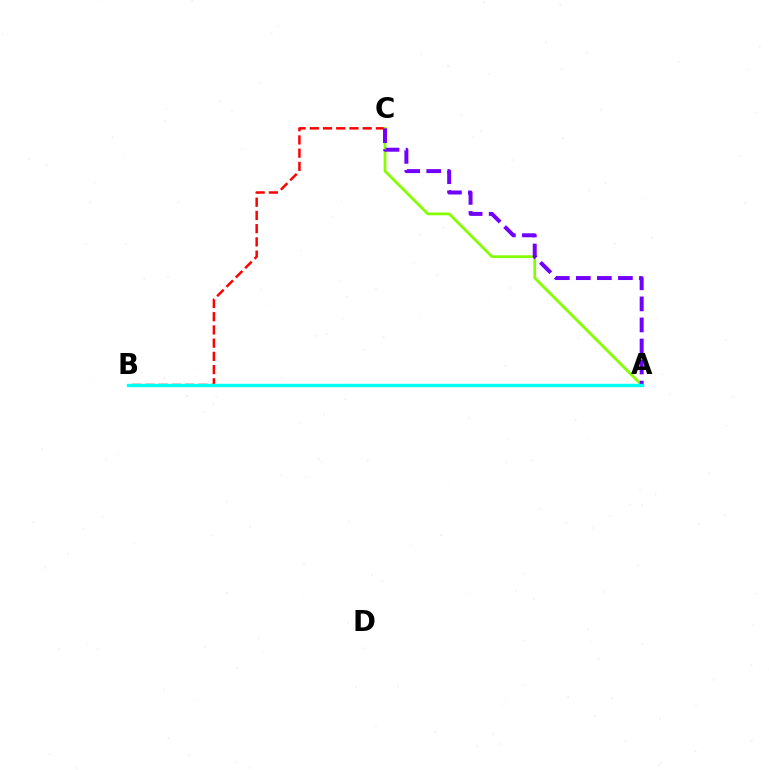{('B', 'C'): [{'color': '#ff0000', 'line_style': 'dashed', 'thickness': 1.8}], ('A', 'C'): [{'color': '#84ff00', 'line_style': 'solid', 'thickness': 1.98}, {'color': '#7200ff', 'line_style': 'dashed', 'thickness': 2.86}], ('A', 'B'): [{'color': '#00fff6', 'line_style': 'solid', 'thickness': 2.43}]}